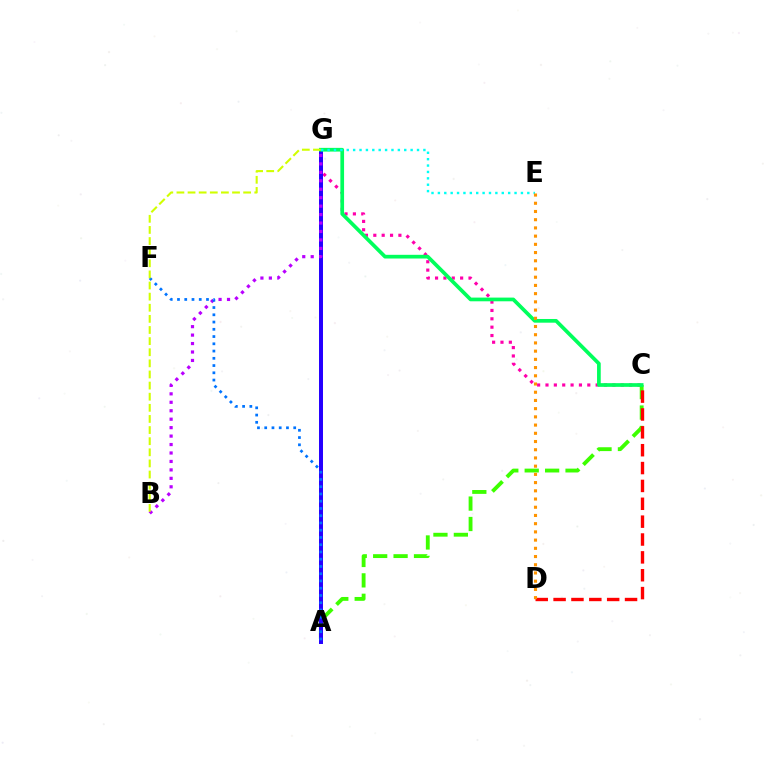{('C', 'G'): [{'color': '#ff00ac', 'line_style': 'dotted', 'thickness': 2.27}, {'color': '#00ff5c', 'line_style': 'solid', 'thickness': 2.66}], ('A', 'C'): [{'color': '#3dff00', 'line_style': 'dashed', 'thickness': 2.77}], ('A', 'G'): [{'color': '#2500ff', 'line_style': 'solid', 'thickness': 2.87}], ('B', 'G'): [{'color': '#b900ff', 'line_style': 'dotted', 'thickness': 2.3}, {'color': '#d1ff00', 'line_style': 'dashed', 'thickness': 1.51}], ('C', 'D'): [{'color': '#ff0000', 'line_style': 'dashed', 'thickness': 2.43}], ('A', 'F'): [{'color': '#0074ff', 'line_style': 'dotted', 'thickness': 1.97}], ('E', 'G'): [{'color': '#00fff6', 'line_style': 'dotted', 'thickness': 1.74}], ('D', 'E'): [{'color': '#ff9400', 'line_style': 'dotted', 'thickness': 2.23}]}